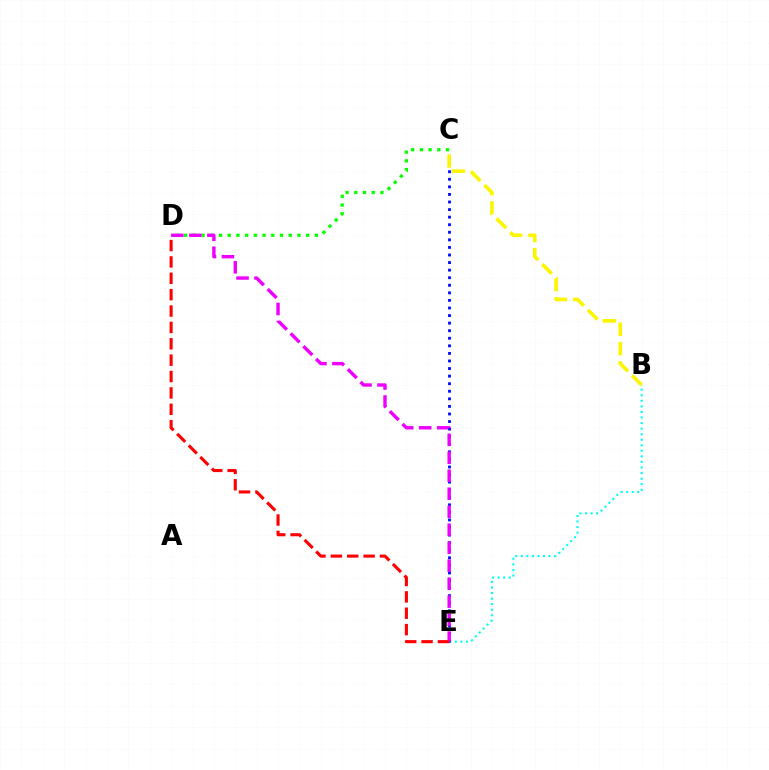{('C', 'D'): [{'color': '#08ff00', 'line_style': 'dotted', 'thickness': 2.37}], ('B', 'E'): [{'color': '#00fff6', 'line_style': 'dotted', 'thickness': 1.51}], ('C', 'E'): [{'color': '#0010ff', 'line_style': 'dotted', 'thickness': 2.06}], ('B', 'C'): [{'color': '#fcf500', 'line_style': 'dashed', 'thickness': 2.62}], ('D', 'E'): [{'color': '#ee00ff', 'line_style': 'dashed', 'thickness': 2.44}, {'color': '#ff0000', 'line_style': 'dashed', 'thickness': 2.22}]}